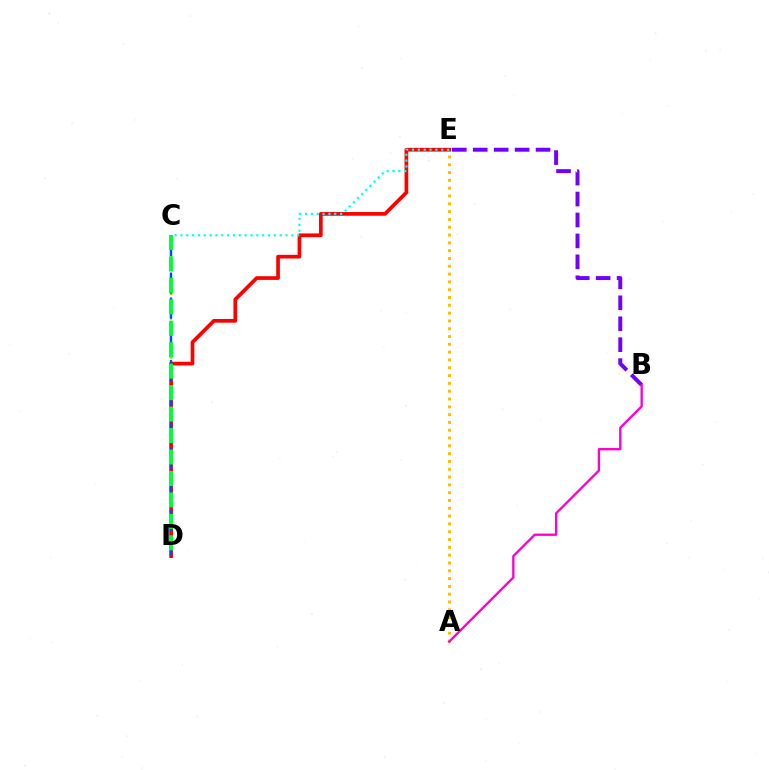{('C', 'D'): [{'color': '#84ff00', 'line_style': 'dashed', 'thickness': 1.73}, {'color': '#004bff', 'line_style': 'dashed', 'thickness': 1.7}, {'color': '#00ff39', 'line_style': 'dashed', 'thickness': 2.91}], ('D', 'E'): [{'color': '#ff0000', 'line_style': 'solid', 'thickness': 2.67}], ('A', 'E'): [{'color': '#ffbd00', 'line_style': 'dotted', 'thickness': 2.12}], ('B', 'E'): [{'color': '#7200ff', 'line_style': 'dashed', 'thickness': 2.84}], ('C', 'E'): [{'color': '#00fff6', 'line_style': 'dotted', 'thickness': 1.59}], ('A', 'B'): [{'color': '#ff00cf', 'line_style': 'solid', 'thickness': 1.69}]}